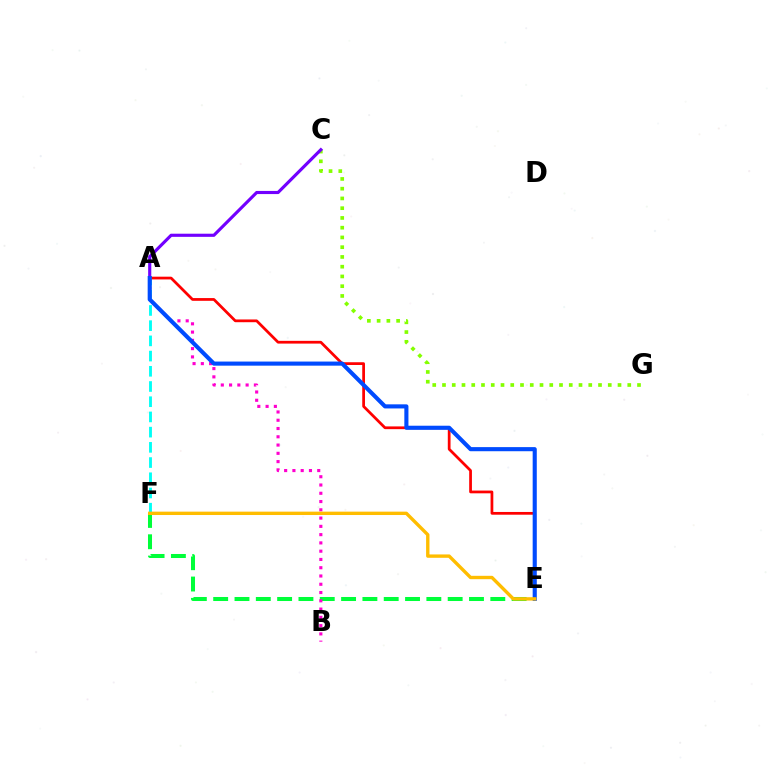{('A', 'E'): [{'color': '#ff0000', 'line_style': 'solid', 'thickness': 1.98}, {'color': '#004bff', 'line_style': 'solid', 'thickness': 2.96}], ('E', 'F'): [{'color': '#00ff39', 'line_style': 'dashed', 'thickness': 2.9}, {'color': '#ffbd00', 'line_style': 'solid', 'thickness': 2.43}], ('A', 'F'): [{'color': '#00fff6', 'line_style': 'dashed', 'thickness': 2.07}], ('A', 'B'): [{'color': '#ff00cf', 'line_style': 'dotted', 'thickness': 2.25}], ('C', 'G'): [{'color': '#84ff00', 'line_style': 'dotted', 'thickness': 2.65}], ('A', 'C'): [{'color': '#7200ff', 'line_style': 'solid', 'thickness': 2.26}]}